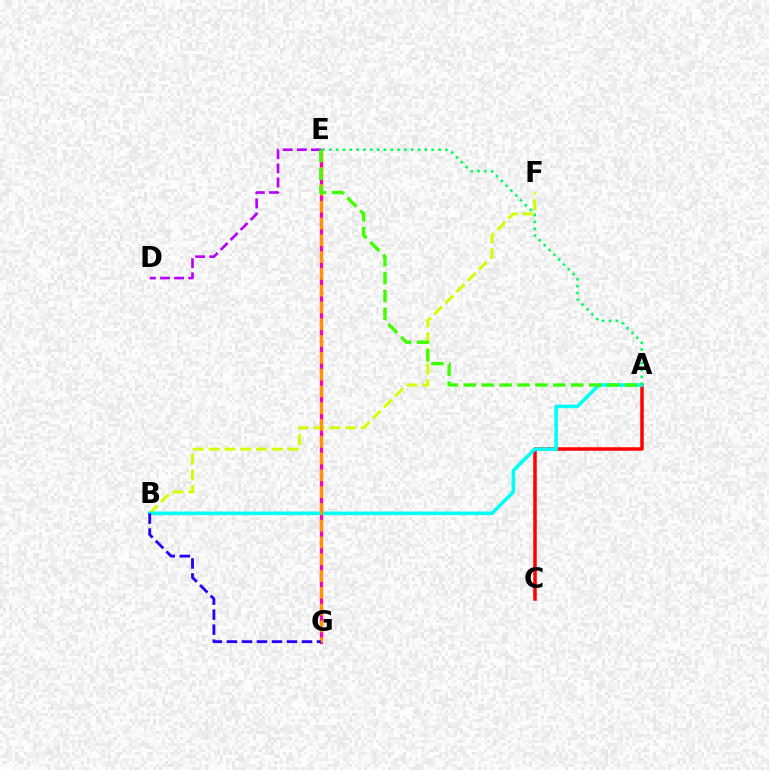{('A', 'C'): [{'color': '#ff0000', 'line_style': 'solid', 'thickness': 2.52}], ('E', 'G'): [{'color': '#0074ff', 'line_style': 'dashed', 'thickness': 2.1}, {'color': '#ff00ac', 'line_style': 'solid', 'thickness': 2.34}, {'color': '#ff9400', 'line_style': 'dashed', 'thickness': 2.28}], ('B', 'F'): [{'color': '#d1ff00', 'line_style': 'dashed', 'thickness': 2.15}], ('A', 'B'): [{'color': '#00fff6', 'line_style': 'solid', 'thickness': 2.59}], ('D', 'E'): [{'color': '#b900ff', 'line_style': 'dashed', 'thickness': 1.92}], ('B', 'G'): [{'color': '#2500ff', 'line_style': 'dashed', 'thickness': 2.04}], ('A', 'E'): [{'color': '#00ff5c', 'line_style': 'dotted', 'thickness': 1.86}, {'color': '#3dff00', 'line_style': 'dashed', 'thickness': 2.43}]}